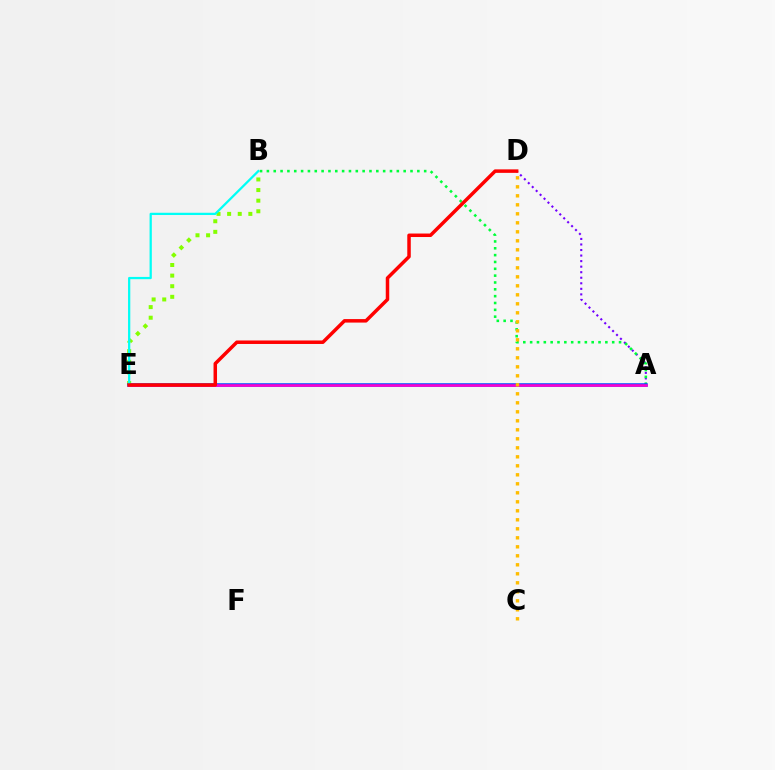{('A', 'D'): [{'color': '#7200ff', 'line_style': 'dotted', 'thickness': 1.51}], ('A', 'B'): [{'color': '#00ff39', 'line_style': 'dotted', 'thickness': 1.86}], ('B', 'E'): [{'color': '#84ff00', 'line_style': 'dotted', 'thickness': 2.88}, {'color': '#00fff6', 'line_style': 'solid', 'thickness': 1.62}], ('A', 'E'): [{'color': '#004bff', 'line_style': 'solid', 'thickness': 2.52}, {'color': '#ff00cf', 'line_style': 'solid', 'thickness': 1.86}], ('C', 'D'): [{'color': '#ffbd00', 'line_style': 'dotted', 'thickness': 2.45}], ('D', 'E'): [{'color': '#ff0000', 'line_style': 'solid', 'thickness': 2.51}]}